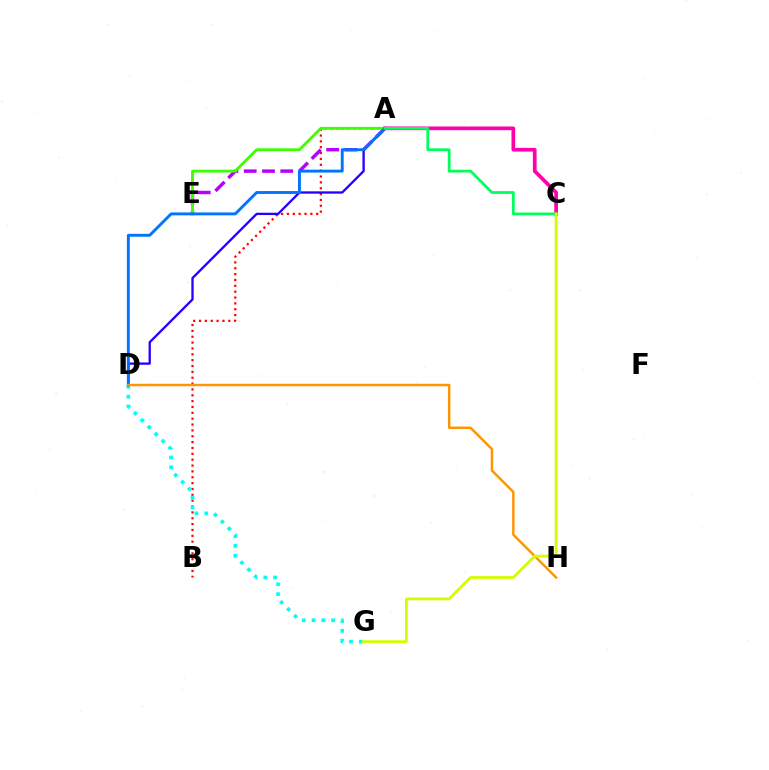{('A', 'B'): [{'color': '#ff0000', 'line_style': 'dotted', 'thickness': 1.59}], ('D', 'G'): [{'color': '#00fff6', 'line_style': 'dotted', 'thickness': 2.67}], ('A', 'E'): [{'color': '#b900ff', 'line_style': 'dashed', 'thickness': 2.48}, {'color': '#3dff00', 'line_style': 'solid', 'thickness': 2.05}], ('A', 'D'): [{'color': '#2500ff', 'line_style': 'solid', 'thickness': 1.66}, {'color': '#0074ff', 'line_style': 'solid', 'thickness': 2.09}], ('A', 'C'): [{'color': '#ff00ac', 'line_style': 'solid', 'thickness': 2.66}, {'color': '#00ff5c', 'line_style': 'solid', 'thickness': 1.99}], ('D', 'H'): [{'color': '#ff9400', 'line_style': 'solid', 'thickness': 1.76}], ('C', 'G'): [{'color': '#d1ff00', 'line_style': 'solid', 'thickness': 2.02}]}